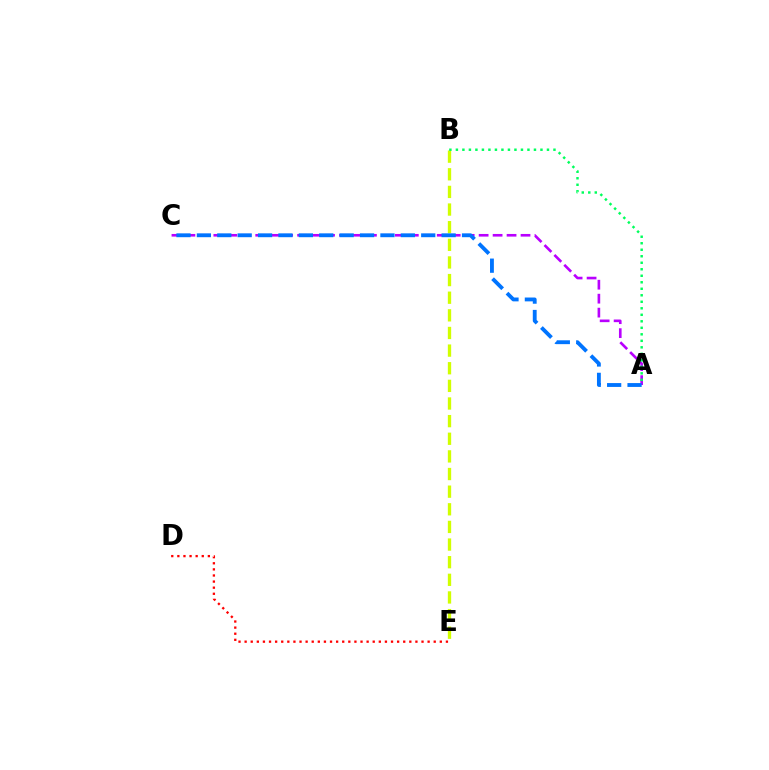{('B', 'E'): [{'color': '#d1ff00', 'line_style': 'dashed', 'thickness': 2.4}], ('D', 'E'): [{'color': '#ff0000', 'line_style': 'dotted', 'thickness': 1.66}], ('A', 'C'): [{'color': '#b900ff', 'line_style': 'dashed', 'thickness': 1.9}, {'color': '#0074ff', 'line_style': 'dashed', 'thickness': 2.77}], ('A', 'B'): [{'color': '#00ff5c', 'line_style': 'dotted', 'thickness': 1.77}]}